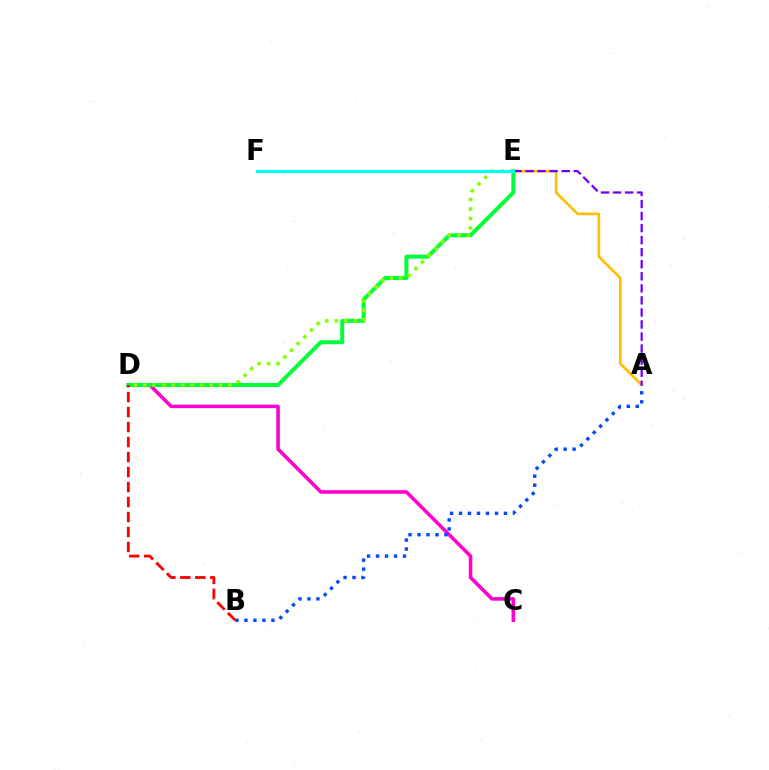{('A', 'E'): [{'color': '#ffbd00', 'line_style': 'solid', 'thickness': 1.9}, {'color': '#7200ff', 'line_style': 'dashed', 'thickness': 1.64}], ('C', 'D'): [{'color': '#ff00cf', 'line_style': 'solid', 'thickness': 2.56}], ('D', 'E'): [{'color': '#00ff39', 'line_style': 'solid', 'thickness': 2.87}, {'color': '#84ff00', 'line_style': 'dotted', 'thickness': 2.58}], ('A', 'B'): [{'color': '#004bff', 'line_style': 'dotted', 'thickness': 2.44}], ('E', 'F'): [{'color': '#00fff6', 'line_style': 'solid', 'thickness': 2.23}], ('B', 'D'): [{'color': '#ff0000', 'line_style': 'dashed', 'thickness': 2.04}]}